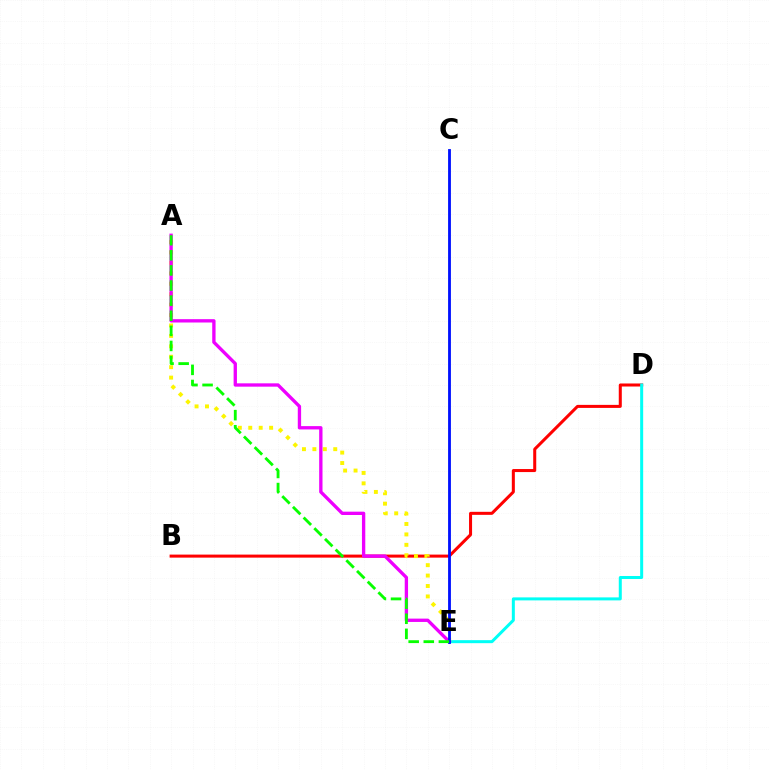{('B', 'D'): [{'color': '#ff0000', 'line_style': 'solid', 'thickness': 2.18}], ('D', 'E'): [{'color': '#00fff6', 'line_style': 'solid', 'thickness': 2.16}], ('A', 'E'): [{'color': '#fcf500', 'line_style': 'dotted', 'thickness': 2.83}, {'color': '#ee00ff', 'line_style': 'solid', 'thickness': 2.4}, {'color': '#08ff00', 'line_style': 'dashed', 'thickness': 2.05}], ('C', 'E'): [{'color': '#0010ff', 'line_style': 'solid', 'thickness': 2.03}]}